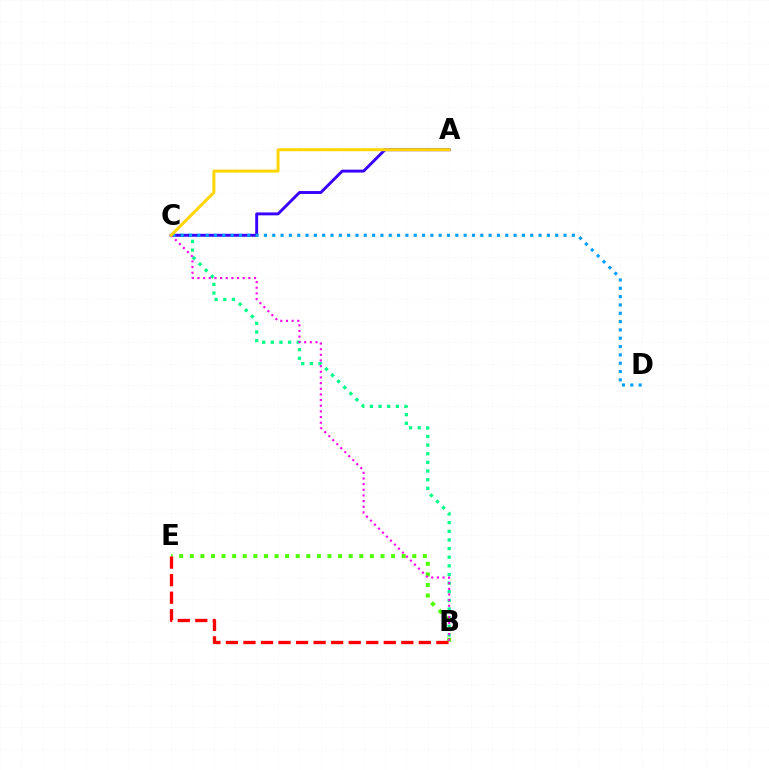{('B', 'C'): [{'color': '#00ff86', 'line_style': 'dotted', 'thickness': 2.35}, {'color': '#ff00ed', 'line_style': 'dotted', 'thickness': 1.54}], ('A', 'C'): [{'color': '#3700ff', 'line_style': 'solid', 'thickness': 2.09}, {'color': '#ffd500', 'line_style': 'solid', 'thickness': 2.13}], ('B', 'E'): [{'color': '#4fff00', 'line_style': 'dotted', 'thickness': 2.88}, {'color': '#ff0000', 'line_style': 'dashed', 'thickness': 2.38}], ('C', 'D'): [{'color': '#009eff', 'line_style': 'dotted', 'thickness': 2.26}]}